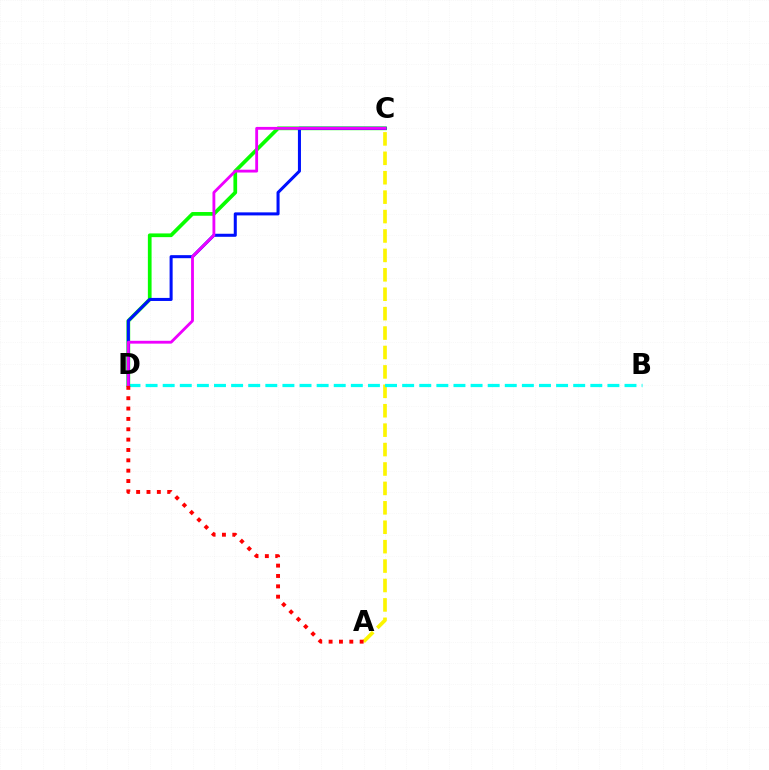{('A', 'C'): [{'color': '#fcf500', 'line_style': 'dashed', 'thickness': 2.64}], ('B', 'D'): [{'color': '#00fff6', 'line_style': 'dashed', 'thickness': 2.32}], ('C', 'D'): [{'color': '#08ff00', 'line_style': 'solid', 'thickness': 2.67}, {'color': '#0010ff', 'line_style': 'solid', 'thickness': 2.19}, {'color': '#ee00ff', 'line_style': 'solid', 'thickness': 2.04}], ('A', 'D'): [{'color': '#ff0000', 'line_style': 'dotted', 'thickness': 2.81}]}